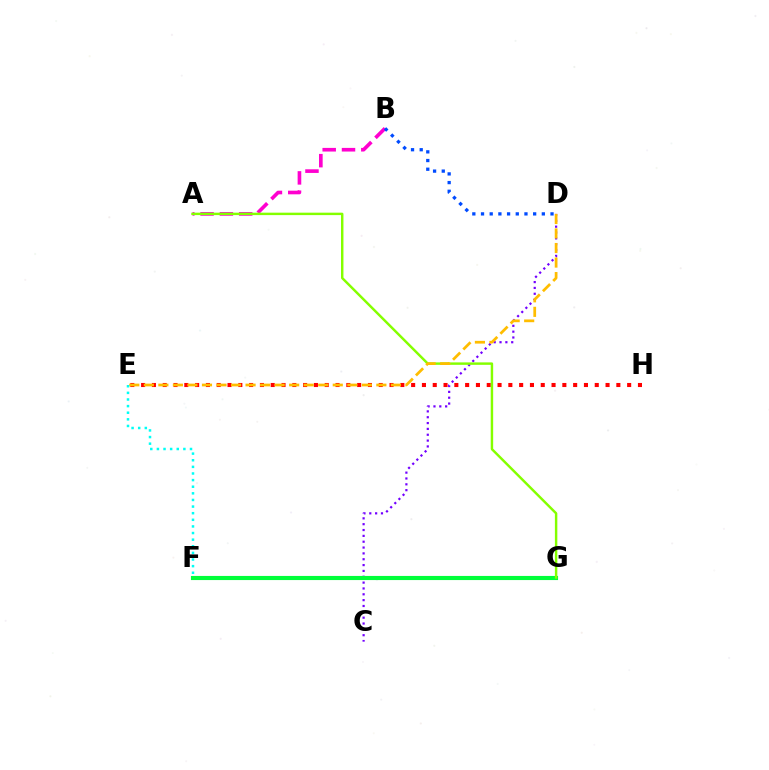{('C', 'D'): [{'color': '#7200ff', 'line_style': 'dotted', 'thickness': 1.59}], ('A', 'B'): [{'color': '#ff00cf', 'line_style': 'dashed', 'thickness': 2.62}], ('F', 'G'): [{'color': '#00ff39', 'line_style': 'solid', 'thickness': 2.97}], ('E', 'H'): [{'color': '#ff0000', 'line_style': 'dotted', 'thickness': 2.93}], ('A', 'G'): [{'color': '#84ff00', 'line_style': 'solid', 'thickness': 1.76}], ('D', 'E'): [{'color': '#ffbd00', 'line_style': 'dashed', 'thickness': 1.97}], ('E', 'F'): [{'color': '#00fff6', 'line_style': 'dotted', 'thickness': 1.8}], ('B', 'D'): [{'color': '#004bff', 'line_style': 'dotted', 'thickness': 2.36}]}